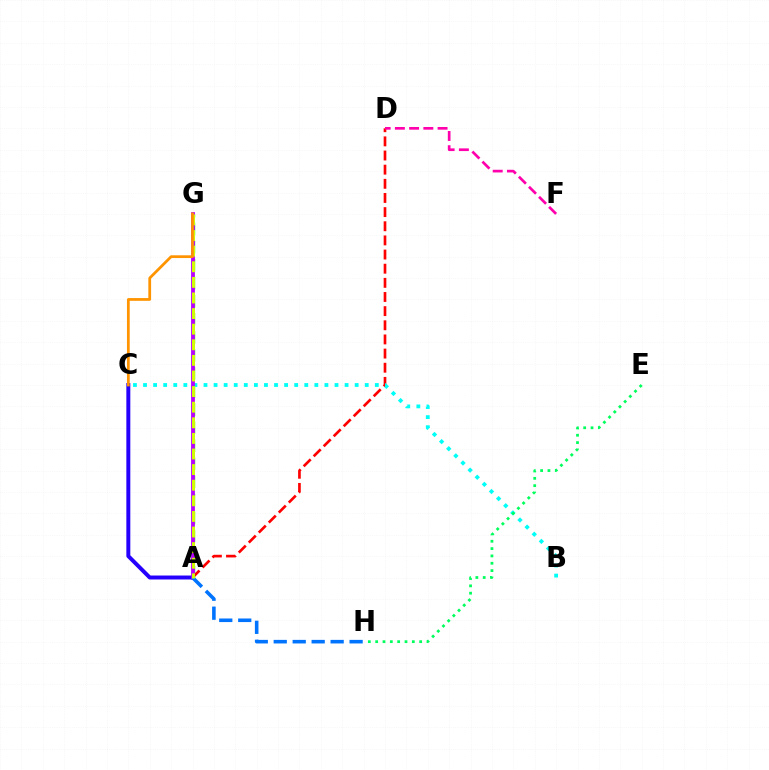{('A', 'G'): [{'color': '#3dff00', 'line_style': 'dashed', 'thickness': 2.45}, {'color': '#b900ff', 'line_style': 'solid', 'thickness': 2.74}, {'color': '#d1ff00', 'line_style': 'dashed', 'thickness': 2.12}], ('A', 'C'): [{'color': '#2500ff', 'line_style': 'solid', 'thickness': 2.85}], ('A', 'D'): [{'color': '#ff0000', 'line_style': 'dashed', 'thickness': 1.92}], ('B', 'C'): [{'color': '#00fff6', 'line_style': 'dotted', 'thickness': 2.74}], ('E', 'H'): [{'color': '#00ff5c', 'line_style': 'dotted', 'thickness': 1.99}], ('A', 'H'): [{'color': '#0074ff', 'line_style': 'dashed', 'thickness': 2.58}], ('D', 'F'): [{'color': '#ff00ac', 'line_style': 'dashed', 'thickness': 1.93}], ('C', 'G'): [{'color': '#ff9400', 'line_style': 'solid', 'thickness': 1.98}]}